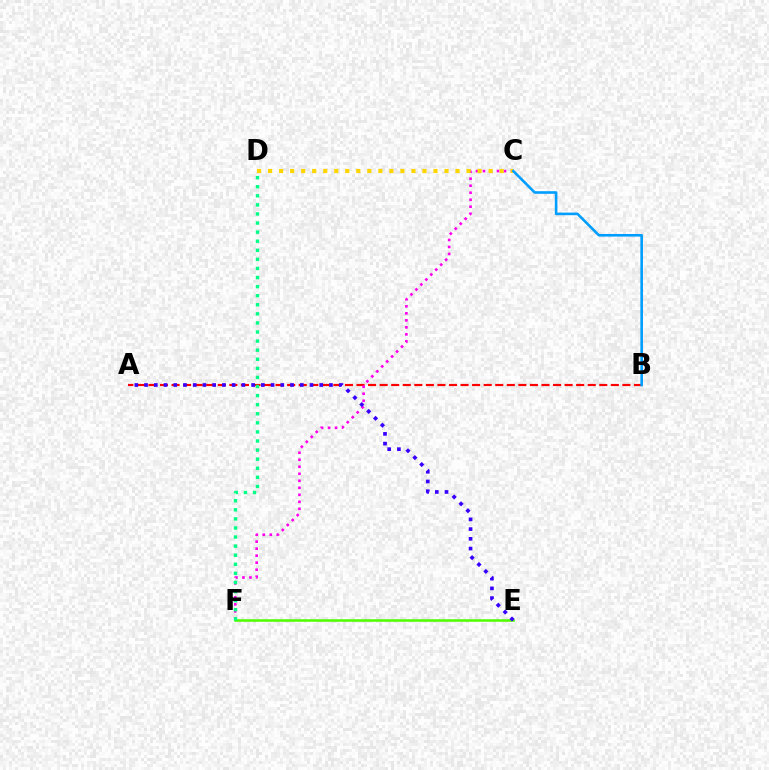{('A', 'B'): [{'color': '#ff0000', 'line_style': 'dashed', 'thickness': 1.57}], ('E', 'F'): [{'color': '#4fff00', 'line_style': 'solid', 'thickness': 1.83}], ('C', 'F'): [{'color': '#ff00ed', 'line_style': 'dotted', 'thickness': 1.9}], ('C', 'D'): [{'color': '#ffd500', 'line_style': 'dotted', 'thickness': 3.0}], ('A', 'E'): [{'color': '#3700ff', 'line_style': 'dotted', 'thickness': 2.64}], ('D', 'F'): [{'color': '#00ff86', 'line_style': 'dotted', 'thickness': 2.47}], ('B', 'C'): [{'color': '#009eff', 'line_style': 'solid', 'thickness': 1.88}]}